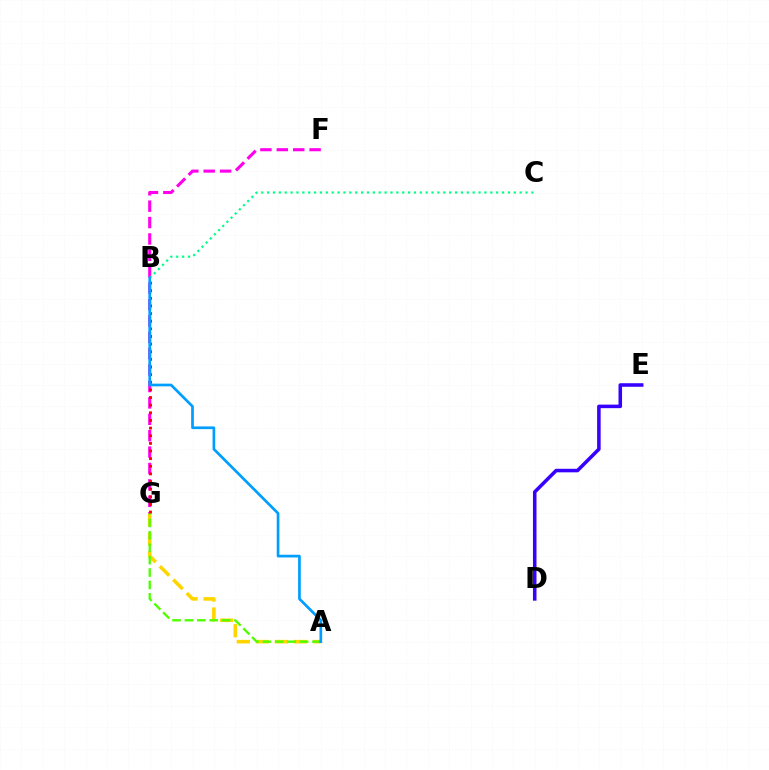{('D', 'E'): [{'color': '#3700ff', 'line_style': 'solid', 'thickness': 2.55}], ('A', 'G'): [{'color': '#ffd500', 'line_style': 'dashed', 'thickness': 2.58}, {'color': '#4fff00', 'line_style': 'dashed', 'thickness': 1.69}], ('F', 'G'): [{'color': '#ff00ed', 'line_style': 'dashed', 'thickness': 2.23}], ('B', 'G'): [{'color': '#ff0000', 'line_style': 'dotted', 'thickness': 2.07}], ('B', 'C'): [{'color': '#00ff86', 'line_style': 'dotted', 'thickness': 1.6}], ('A', 'B'): [{'color': '#009eff', 'line_style': 'solid', 'thickness': 1.94}]}